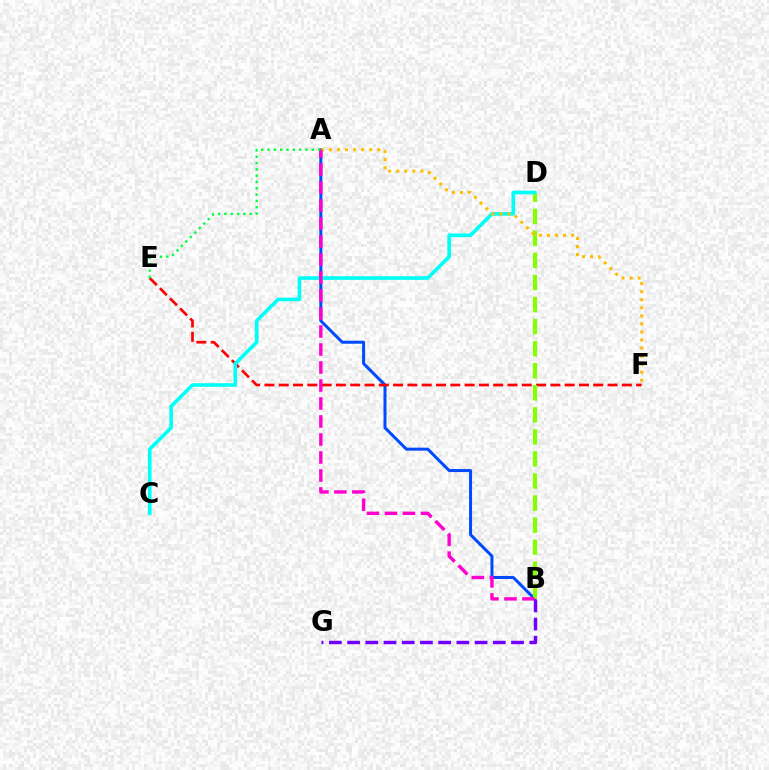{('A', 'B'): [{'color': '#004bff', 'line_style': 'solid', 'thickness': 2.17}, {'color': '#ff00cf', 'line_style': 'dashed', 'thickness': 2.44}], ('E', 'F'): [{'color': '#ff0000', 'line_style': 'dashed', 'thickness': 1.94}], ('B', 'D'): [{'color': '#84ff00', 'line_style': 'dashed', 'thickness': 3.0}], ('C', 'D'): [{'color': '#00fff6', 'line_style': 'solid', 'thickness': 2.62}], ('A', 'F'): [{'color': '#ffbd00', 'line_style': 'dotted', 'thickness': 2.19}], ('A', 'E'): [{'color': '#00ff39', 'line_style': 'dotted', 'thickness': 1.71}], ('B', 'G'): [{'color': '#7200ff', 'line_style': 'dashed', 'thickness': 2.47}]}